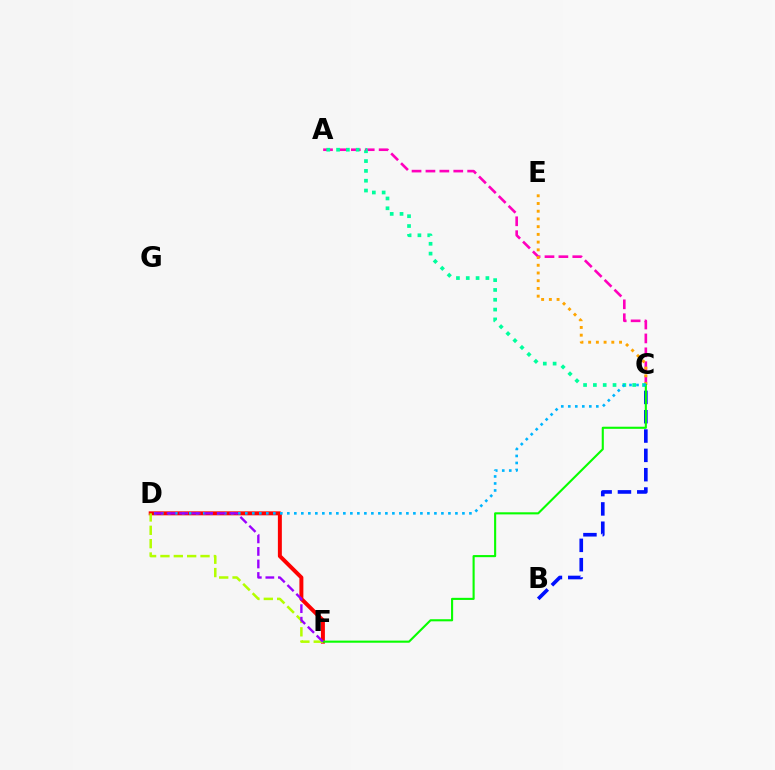{('B', 'C'): [{'color': '#0010ff', 'line_style': 'dashed', 'thickness': 2.62}], ('A', 'C'): [{'color': '#ff00bd', 'line_style': 'dashed', 'thickness': 1.89}, {'color': '#00ff9d', 'line_style': 'dotted', 'thickness': 2.67}], ('D', 'F'): [{'color': '#ff0000', 'line_style': 'solid', 'thickness': 2.85}, {'color': '#b3ff00', 'line_style': 'dashed', 'thickness': 1.81}, {'color': '#9b00ff', 'line_style': 'dashed', 'thickness': 1.7}], ('C', 'E'): [{'color': '#ffa500', 'line_style': 'dotted', 'thickness': 2.1}], ('C', 'F'): [{'color': '#08ff00', 'line_style': 'solid', 'thickness': 1.52}], ('C', 'D'): [{'color': '#00b5ff', 'line_style': 'dotted', 'thickness': 1.9}]}